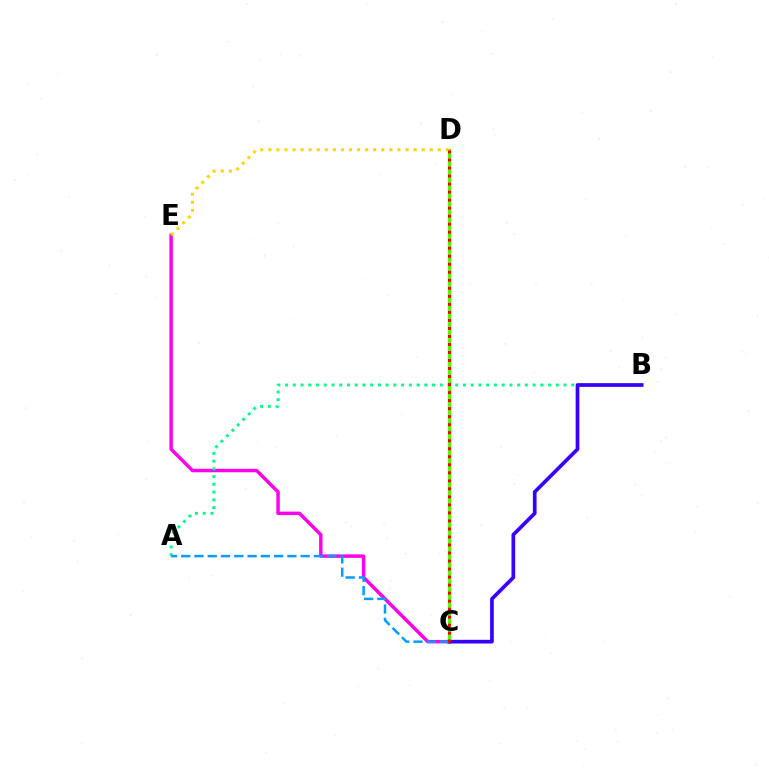{('C', 'D'): [{'color': '#4fff00', 'line_style': 'solid', 'thickness': 2.34}, {'color': '#ff0000', 'line_style': 'dotted', 'thickness': 2.18}], ('C', 'E'): [{'color': '#ff00ed', 'line_style': 'solid', 'thickness': 2.48}], ('A', 'B'): [{'color': '#00ff86', 'line_style': 'dotted', 'thickness': 2.1}], ('D', 'E'): [{'color': '#ffd500', 'line_style': 'dotted', 'thickness': 2.19}], ('B', 'C'): [{'color': '#3700ff', 'line_style': 'solid', 'thickness': 2.66}], ('A', 'C'): [{'color': '#009eff', 'line_style': 'dashed', 'thickness': 1.8}]}